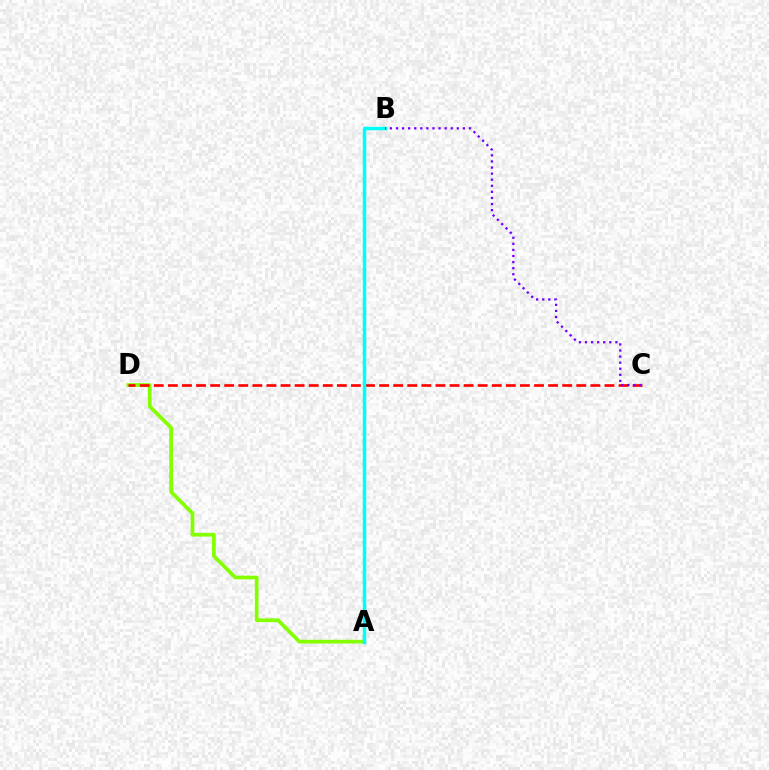{('A', 'D'): [{'color': '#84ff00', 'line_style': 'solid', 'thickness': 2.67}], ('C', 'D'): [{'color': '#ff0000', 'line_style': 'dashed', 'thickness': 1.91}], ('A', 'B'): [{'color': '#00fff6', 'line_style': 'solid', 'thickness': 2.51}], ('B', 'C'): [{'color': '#7200ff', 'line_style': 'dotted', 'thickness': 1.65}]}